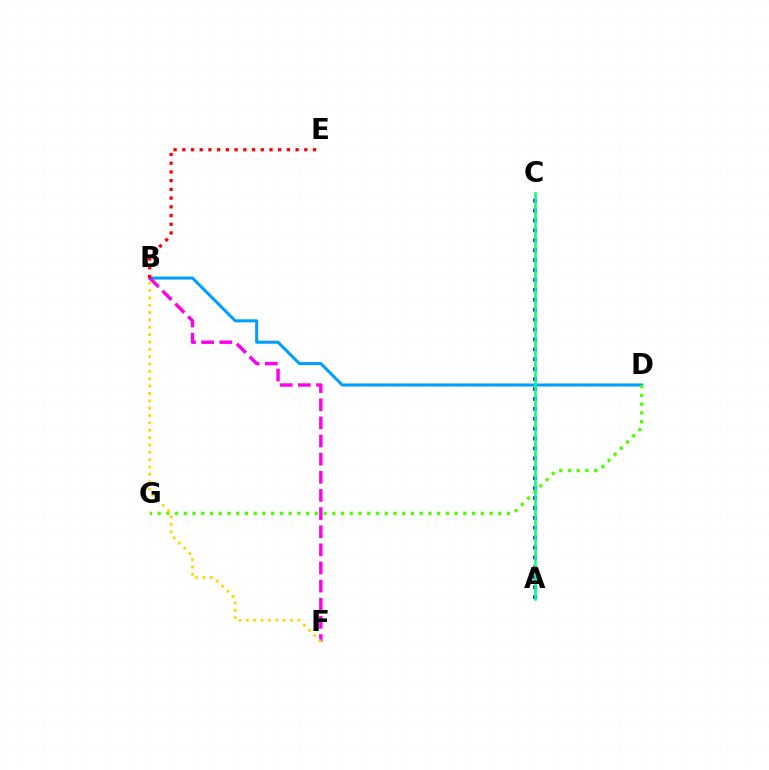{('B', 'D'): [{'color': '#009eff', 'line_style': 'solid', 'thickness': 2.2}], ('A', 'C'): [{'color': '#3700ff', 'line_style': 'dotted', 'thickness': 2.69}, {'color': '#00ff86', 'line_style': 'solid', 'thickness': 1.82}], ('B', 'F'): [{'color': '#ff00ed', 'line_style': 'dashed', 'thickness': 2.46}, {'color': '#ffd500', 'line_style': 'dotted', 'thickness': 2.0}], ('D', 'G'): [{'color': '#4fff00', 'line_style': 'dotted', 'thickness': 2.37}], ('B', 'E'): [{'color': '#ff0000', 'line_style': 'dotted', 'thickness': 2.37}]}